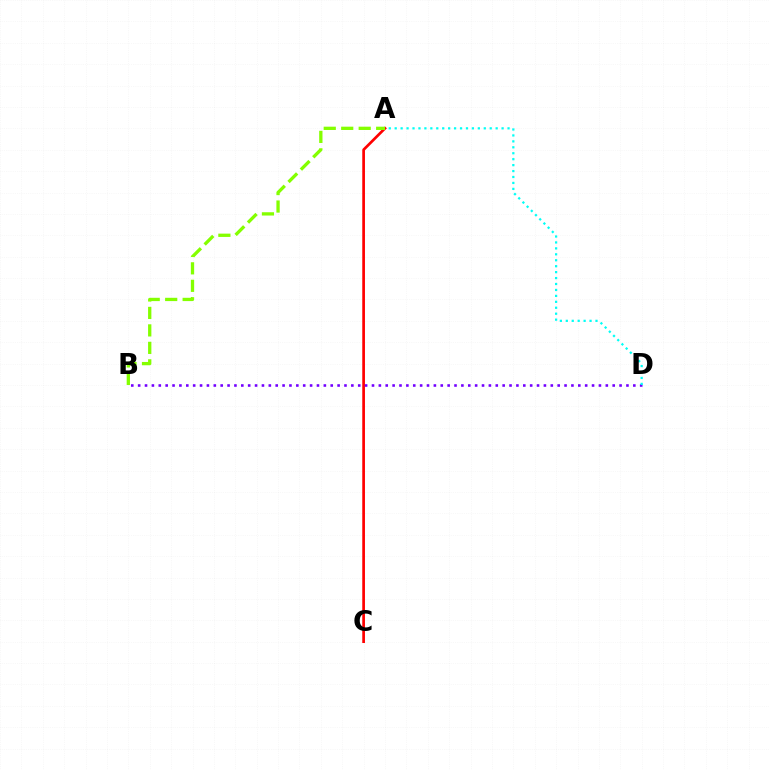{('A', 'C'): [{'color': '#ff0000', 'line_style': 'solid', 'thickness': 1.94}], ('A', 'B'): [{'color': '#84ff00', 'line_style': 'dashed', 'thickness': 2.37}], ('B', 'D'): [{'color': '#7200ff', 'line_style': 'dotted', 'thickness': 1.87}], ('A', 'D'): [{'color': '#00fff6', 'line_style': 'dotted', 'thickness': 1.61}]}